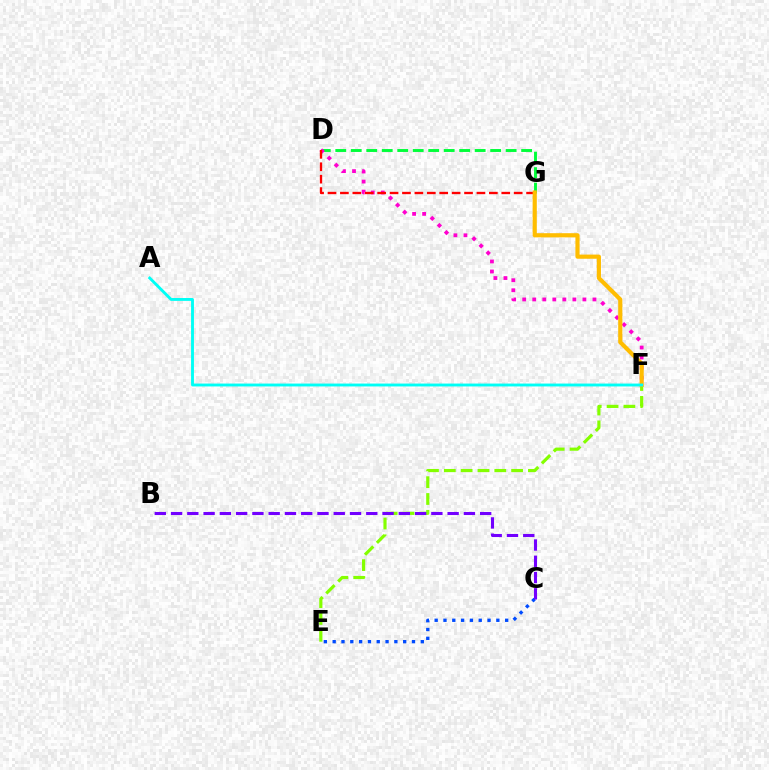{('D', 'G'): [{'color': '#00ff39', 'line_style': 'dashed', 'thickness': 2.1}, {'color': '#ff0000', 'line_style': 'dashed', 'thickness': 1.69}], ('C', 'E'): [{'color': '#004bff', 'line_style': 'dotted', 'thickness': 2.39}], ('E', 'F'): [{'color': '#84ff00', 'line_style': 'dashed', 'thickness': 2.29}], ('D', 'F'): [{'color': '#ff00cf', 'line_style': 'dotted', 'thickness': 2.73}], ('B', 'C'): [{'color': '#7200ff', 'line_style': 'dashed', 'thickness': 2.21}], ('F', 'G'): [{'color': '#ffbd00', 'line_style': 'solid', 'thickness': 3.0}], ('A', 'F'): [{'color': '#00fff6', 'line_style': 'solid', 'thickness': 2.07}]}